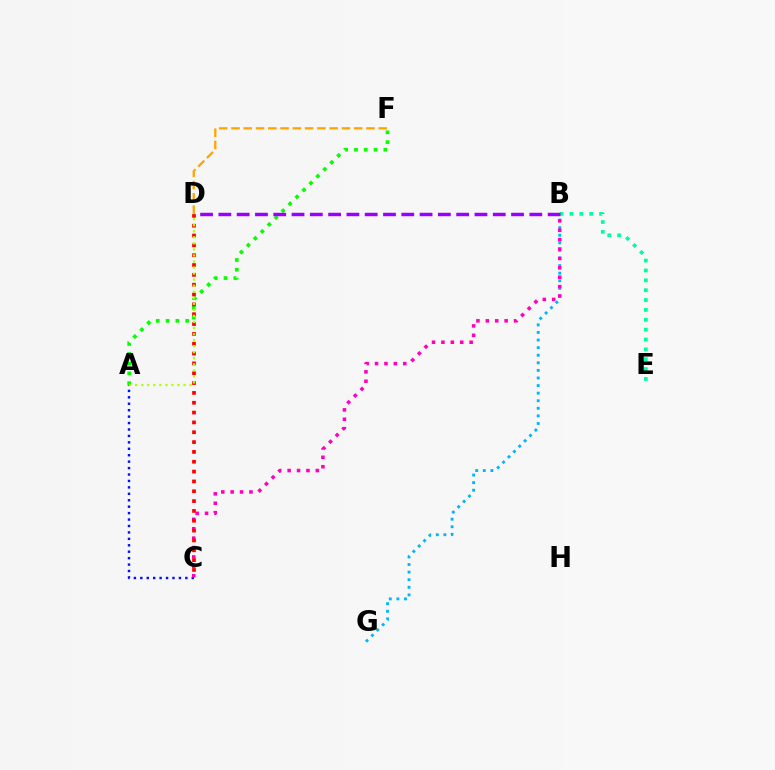{('B', 'G'): [{'color': '#00b5ff', 'line_style': 'dotted', 'thickness': 2.06}], ('A', 'C'): [{'color': '#0010ff', 'line_style': 'dotted', 'thickness': 1.75}], ('D', 'F'): [{'color': '#ffa500', 'line_style': 'dashed', 'thickness': 1.67}], ('B', 'C'): [{'color': '#ff00bd', 'line_style': 'dotted', 'thickness': 2.55}], ('B', 'E'): [{'color': '#00ff9d', 'line_style': 'dotted', 'thickness': 2.68}], ('A', 'F'): [{'color': '#08ff00', 'line_style': 'dotted', 'thickness': 2.66}], ('C', 'D'): [{'color': '#ff0000', 'line_style': 'dotted', 'thickness': 2.67}], ('A', 'D'): [{'color': '#b3ff00', 'line_style': 'dotted', 'thickness': 1.64}], ('B', 'D'): [{'color': '#9b00ff', 'line_style': 'dashed', 'thickness': 2.48}]}